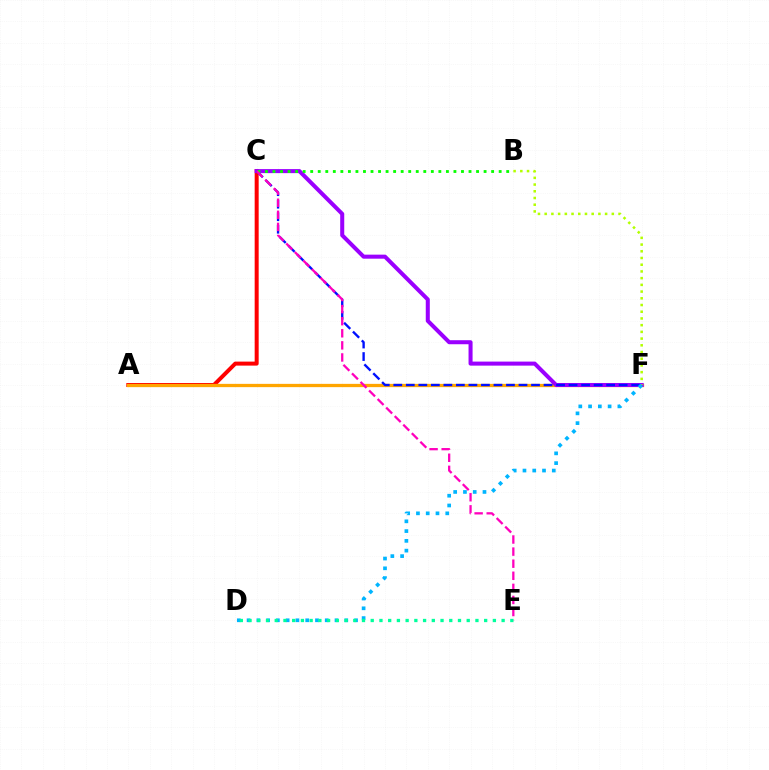{('A', 'C'): [{'color': '#ff0000', 'line_style': 'solid', 'thickness': 2.88}], ('A', 'F'): [{'color': '#ffa500', 'line_style': 'solid', 'thickness': 2.36}], ('C', 'F'): [{'color': '#9b00ff', 'line_style': 'solid', 'thickness': 2.91}, {'color': '#0010ff', 'line_style': 'dashed', 'thickness': 1.7}], ('B', 'F'): [{'color': '#b3ff00', 'line_style': 'dotted', 'thickness': 1.82}], ('B', 'C'): [{'color': '#08ff00', 'line_style': 'dotted', 'thickness': 2.05}], ('D', 'F'): [{'color': '#00b5ff', 'line_style': 'dotted', 'thickness': 2.65}], ('C', 'E'): [{'color': '#ff00bd', 'line_style': 'dashed', 'thickness': 1.64}], ('D', 'E'): [{'color': '#00ff9d', 'line_style': 'dotted', 'thickness': 2.37}]}